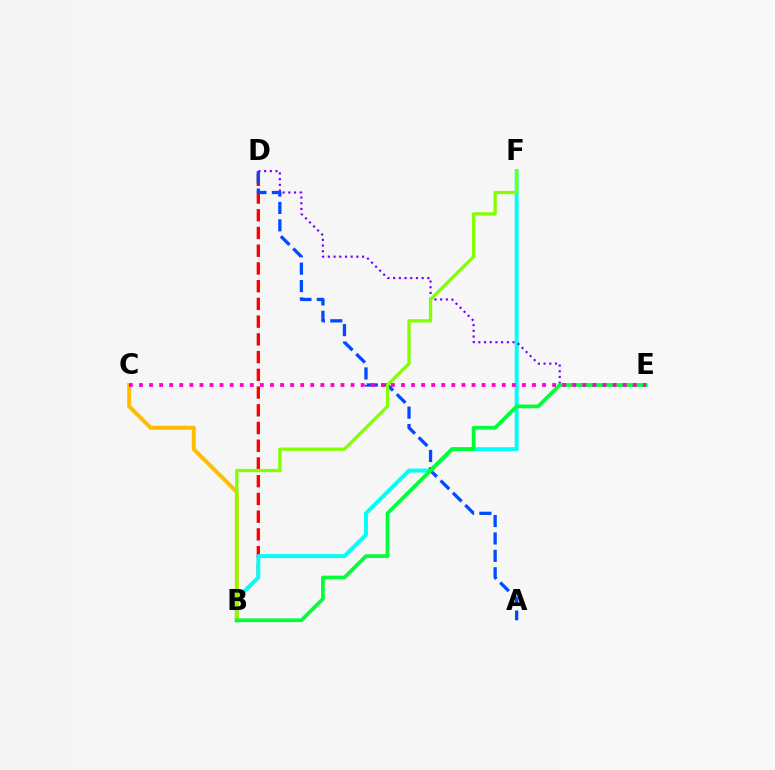{('B', 'D'): [{'color': '#ff0000', 'line_style': 'dashed', 'thickness': 2.41}], ('B', 'F'): [{'color': '#00fff6', 'line_style': 'solid', 'thickness': 2.84}, {'color': '#84ff00', 'line_style': 'solid', 'thickness': 2.36}], ('D', 'E'): [{'color': '#7200ff', 'line_style': 'dotted', 'thickness': 1.55}], ('A', 'D'): [{'color': '#004bff', 'line_style': 'dashed', 'thickness': 2.37}], ('B', 'C'): [{'color': '#ffbd00', 'line_style': 'solid', 'thickness': 2.86}], ('B', 'E'): [{'color': '#00ff39', 'line_style': 'solid', 'thickness': 2.68}], ('C', 'E'): [{'color': '#ff00cf', 'line_style': 'dotted', 'thickness': 2.74}]}